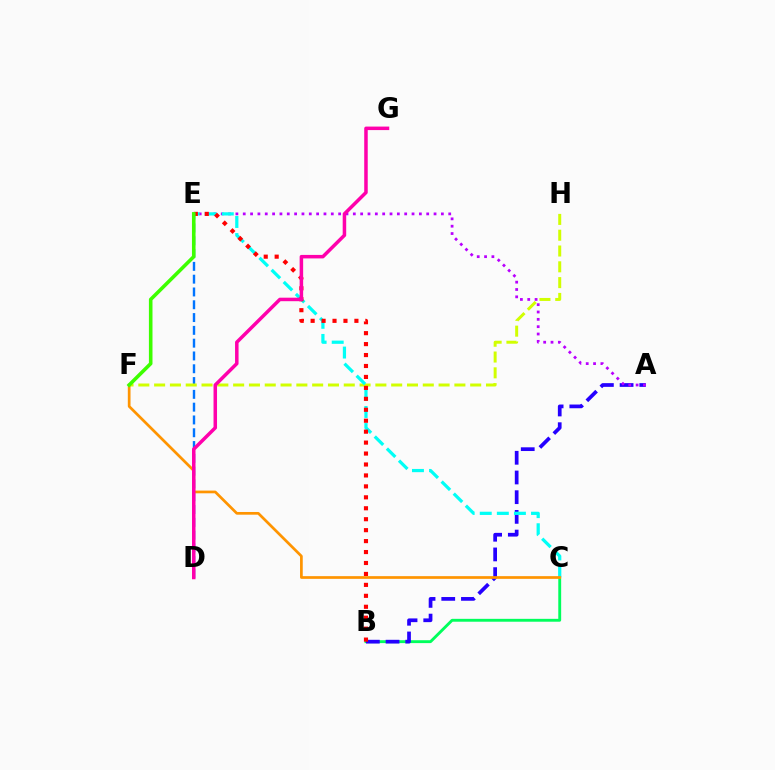{('B', 'C'): [{'color': '#00ff5c', 'line_style': 'solid', 'thickness': 2.07}], ('D', 'E'): [{'color': '#0074ff', 'line_style': 'dashed', 'thickness': 1.74}], ('A', 'B'): [{'color': '#2500ff', 'line_style': 'dashed', 'thickness': 2.68}], ('A', 'E'): [{'color': '#b900ff', 'line_style': 'dotted', 'thickness': 1.99}], ('F', 'H'): [{'color': '#d1ff00', 'line_style': 'dashed', 'thickness': 2.15}], ('C', 'E'): [{'color': '#00fff6', 'line_style': 'dashed', 'thickness': 2.32}], ('B', 'E'): [{'color': '#ff0000', 'line_style': 'dotted', 'thickness': 2.97}], ('C', 'F'): [{'color': '#ff9400', 'line_style': 'solid', 'thickness': 1.95}], ('D', 'G'): [{'color': '#ff00ac', 'line_style': 'solid', 'thickness': 2.52}], ('E', 'F'): [{'color': '#3dff00', 'line_style': 'solid', 'thickness': 2.58}]}